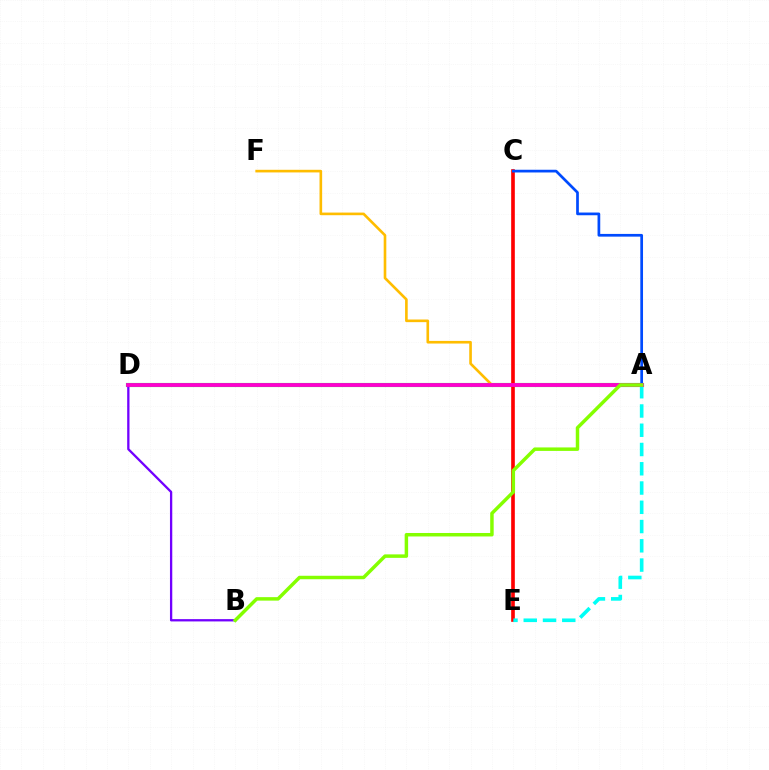{('A', 'D'): [{'color': '#00ff39', 'line_style': 'solid', 'thickness': 2.98}, {'color': '#ff00cf', 'line_style': 'solid', 'thickness': 2.74}], ('C', 'E'): [{'color': '#ff0000', 'line_style': 'solid', 'thickness': 2.63}], ('A', 'F'): [{'color': '#ffbd00', 'line_style': 'solid', 'thickness': 1.9}], ('A', 'C'): [{'color': '#004bff', 'line_style': 'solid', 'thickness': 1.95}], ('A', 'E'): [{'color': '#00fff6', 'line_style': 'dashed', 'thickness': 2.62}], ('B', 'D'): [{'color': '#7200ff', 'line_style': 'solid', 'thickness': 1.66}], ('A', 'B'): [{'color': '#84ff00', 'line_style': 'solid', 'thickness': 2.5}]}